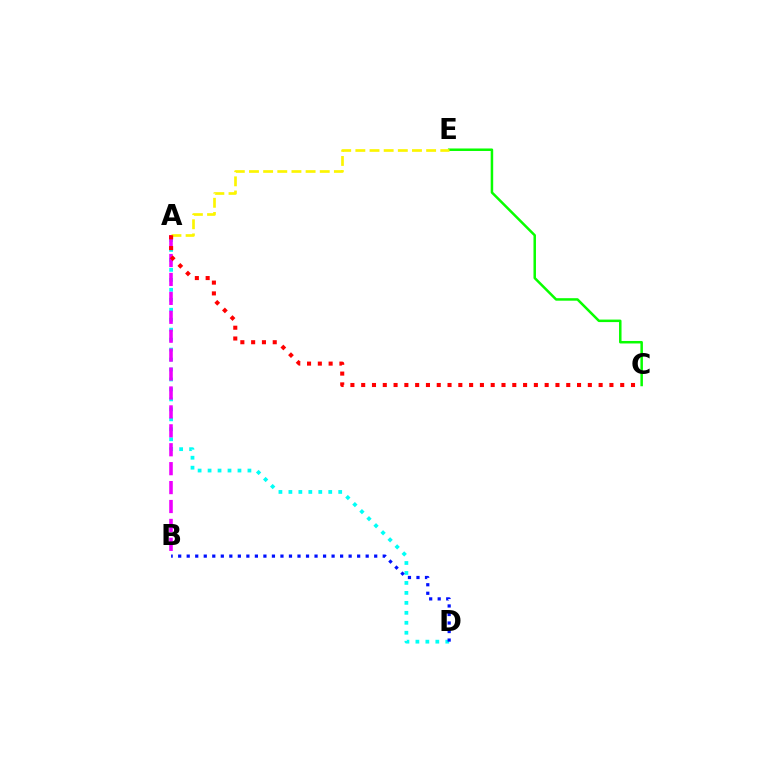{('A', 'D'): [{'color': '#00fff6', 'line_style': 'dotted', 'thickness': 2.71}], ('C', 'E'): [{'color': '#08ff00', 'line_style': 'solid', 'thickness': 1.8}], ('A', 'B'): [{'color': '#ee00ff', 'line_style': 'dashed', 'thickness': 2.57}], ('A', 'E'): [{'color': '#fcf500', 'line_style': 'dashed', 'thickness': 1.92}], ('B', 'D'): [{'color': '#0010ff', 'line_style': 'dotted', 'thickness': 2.32}], ('A', 'C'): [{'color': '#ff0000', 'line_style': 'dotted', 'thickness': 2.93}]}